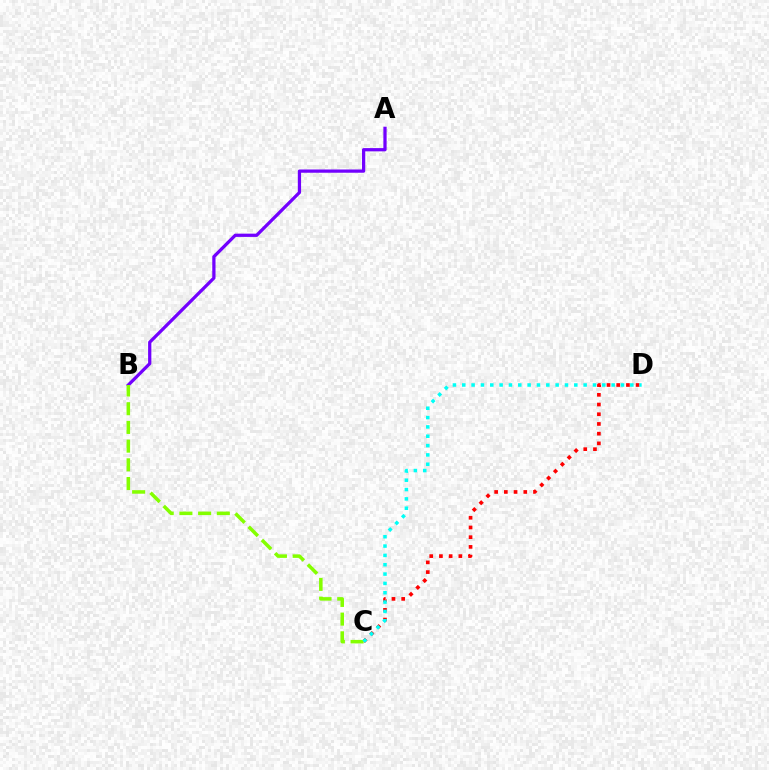{('A', 'B'): [{'color': '#7200ff', 'line_style': 'solid', 'thickness': 2.34}], ('C', 'D'): [{'color': '#ff0000', 'line_style': 'dotted', 'thickness': 2.64}, {'color': '#00fff6', 'line_style': 'dotted', 'thickness': 2.54}], ('B', 'C'): [{'color': '#84ff00', 'line_style': 'dashed', 'thickness': 2.54}]}